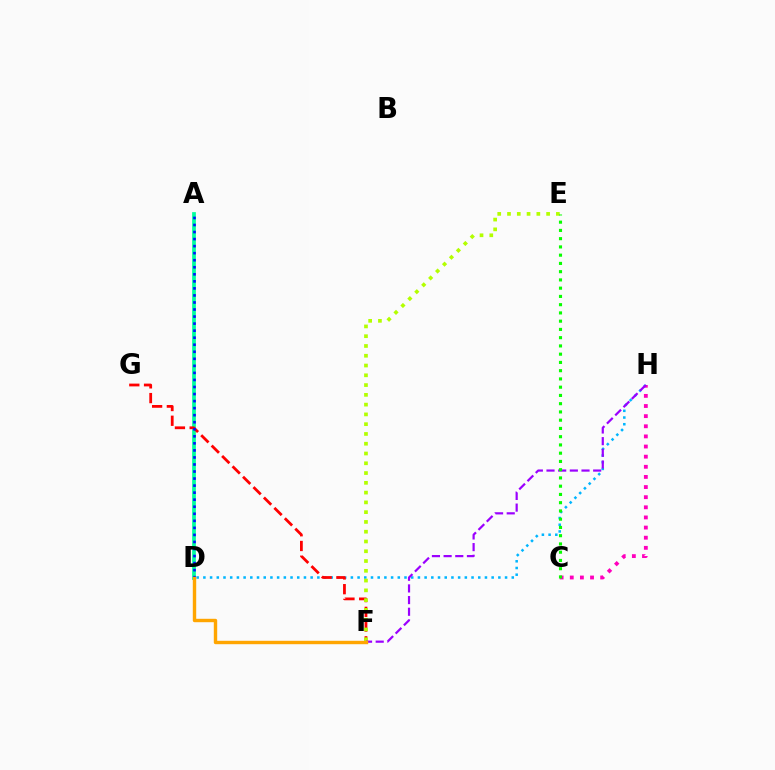{('A', 'D'): [{'color': '#00ff9d', 'line_style': 'solid', 'thickness': 2.7}, {'color': '#0010ff', 'line_style': 'dotted', 'thickness': 1.91}], ('D', 'H'): [{'color': '#00b5ff', 'line_style': 'dotted', 'thickness': 1.82}], ('F', 'G'): [{'color': '#ff0000', 'line_style': 'dashed', 'thickness': 2.0}], ('C', 'H'): [{'color': '#ff00bd', 'line_style': 'dotted', 'thickness': 2.75}], ('E', 'F'): [{'color': '#b3ff00', 'line_style': 'dotted', 'thickness': 2.66}], ('F', 'H'): [{'color': '#9b00ff', 'line_style': 'dashed', 'thickness': 1.58}], ('C', 'E'): [{'color': '#08ff00', 'line_style': 'dotted', 'thickness': 2.24}], ('D', 'F'): [{'color': '#ffa500', 'line_style': 'solid', 'thickness': 2.45}]}